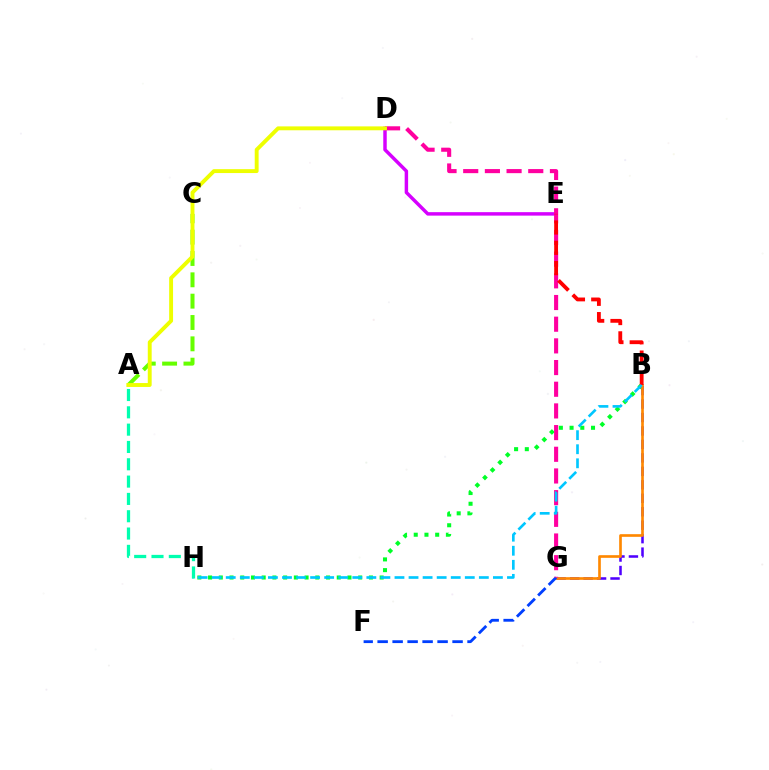{('B', 'H'): [{'color': '#00ff27', 'line_style': 'dotted', 'thickness': 2.91}, {'color': '#00c7ff', 'line_style': 'dashed', 'thickness': 1.91}], ('D', 'E'): [{'color': '#d600ff', 'line_style': 'solid', 'thickness': 2.49}], ('A', 'C'): [{'color': '#66ff00', 'line_style': 'dashed', 'thickness': 2.9}], ('B', 'G'): [{'color': '#4f00ff', 'line_style': 'dashed', 'thickness': 1.83}, {'color': '#ff8800', 'line_style': 'solid', 'thickness': 1.92}], ('F', 'G'): [{'color': '#003fff', 'line_style': 'dashed', 'thickness': 2.04}], ('D', 'G'): [{'color': '#ff00a0', 'line_style': 'dashed', 'thickness': 2.95}], ('A', 'D'): [{'color': '#eeff00', 'line_style': 'solid', 'thickness': 2.8}], ('B', 'E'): [{'color': '#ff0000', 'line_style': 'dashed', 'thickness': 2.76}], ('A', 'H'): [{'color': '#00ffaf', 'line_style': 'dashed', 'thickness': 2.35}]}